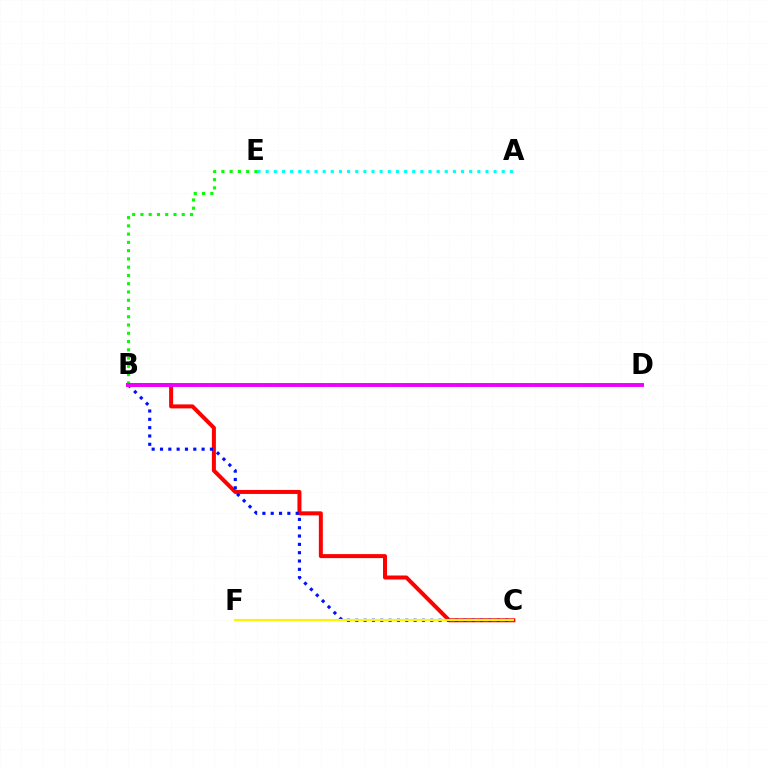{('A', 'E'): [{'color': '#00fff6', 'line_style': 'dotted', 'thickness': 2.21}], ('B', 'C'): [{'color': '#ff0000', 'line_style': 'solid', 'thickness': 2.88}, {'color': '#0010ff', 'line_style': 'dotted', 'thickness': 2.26}], ('B', 'E'): [{'color': '#08ff00', 'line_style': 'dotted', 'thickness': 2.25}], ('C', 'F'): [{'color': '#fcf500', 'line_style': 'solid', 'thickness': 1.53}], ('B', 'D'): [{'color': '#ee00ff', 'line_style': 'solid', 'thickness': 2.82}]}